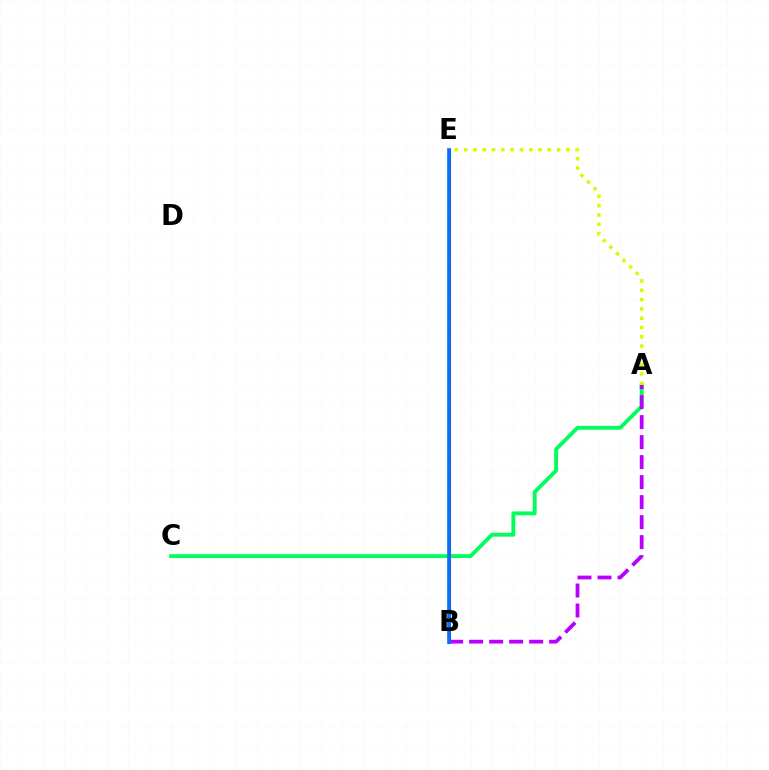{('A', 'C'): [{'color': '#00ff5c', 'line_style': 'solid', 'thickness': 2.78}], ('B', 'E'): [{'color': '#ff0000', 'line_style': 'solid', 'thickness': 2.25}, {'color': '#0074ff', 'line_style': 'solid', 'thickness': 2.62}], ('A', 'E'): [{'color': '#d1ff00', 'line_style': 'dotted', 'thickness': 2.53}], ('A', 'B'): [{'color': '#b900ff', 'line_style': 'dashed', 'thickness': 2.72}]}